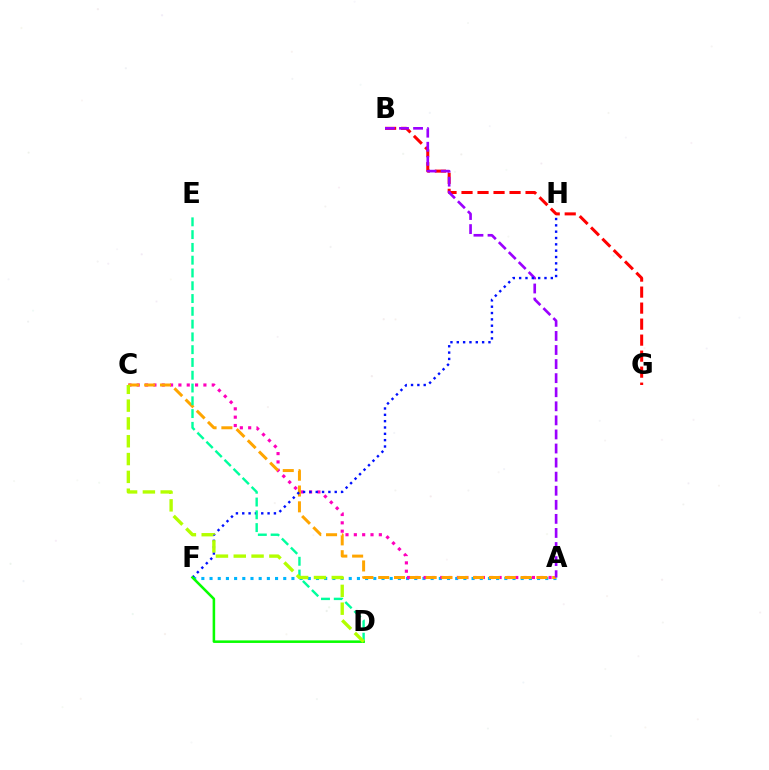{('B', 'G'): [{'color': '#ff0000', 'line_style': 'dashed', 'thickness': 2.17}], ('A', 'F'): [{'color': '#00b5ff', 'line_style': 'dotted', 'thickness': 2.22}], ('A', 'C'): [{'color': '#ff00bd', 'line_style': 'dotted', 'thickness': 2.26}, {'color': '#ffa500', 'line_style': 'dashed', 'thickness': 2.15}], ('A', 'B'): [{'color': '#9b00ff', 'line_style': 'dashed', 'thickness': 1.91}], ('F', 'H'): [{'color': '#0010ff', 'line_style': 'dotted', 'thickness': 1.72}], ('D', 'E'): [{'color': '#00ff9d', 'line_style': 'dashed', 'thickness': 1.74}], ('D', 'F'): [{'color': '#08ff00', 'line_style': 'solid', 'thickness': 1.83}], ('C', 'D'): [{'color': '#b3ff00', 'line_style': 'dashed', 'thickness': 2.42}]}